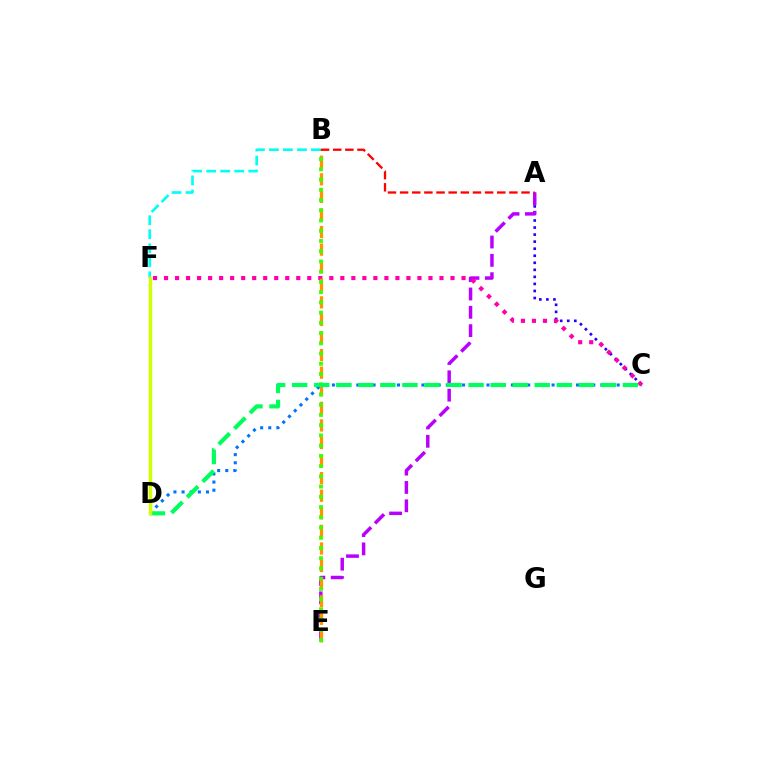{('A', 'C'): [{'color': '#2500ff', 'line_style': 'dotted', 'thickness': 1.91}], ('C', 'D'): [{'color': '#0074ff', 'line_style': 'dotted', 'thickness': 2.21}, {'color': '#00ff5c', 'line_style': 'dashed', 'thickness': 3.0}], ('B', 'F'): [{'color': '#00fff6', 'line_style': 'dashed', 'thickness': 1.9}], ('A', 'E'): [{'color': '#b900ff', 'line_style': 'dashed', 'thickness': 2.49}], ('C', 'F'): [{'color': '#ff00ac', 'line_style': 'dotted', 'thickness': 2.99}], ('B', 'E'): [{'color': '#ff9400', 'line_style': 'dashed', 'thickness': 2.39}, {'color': '#3dff00', 'line_style': 'dotted', 'thickness': 2.78}], ('A', 'B'): [{'color': '#ff0000', 'line_style': 'dashed', 'thickness': 1.65}], ('D', 'F'): [{'color': '#d1ff00', 'line_style': 'solid', 'thickness': 2.49}]}